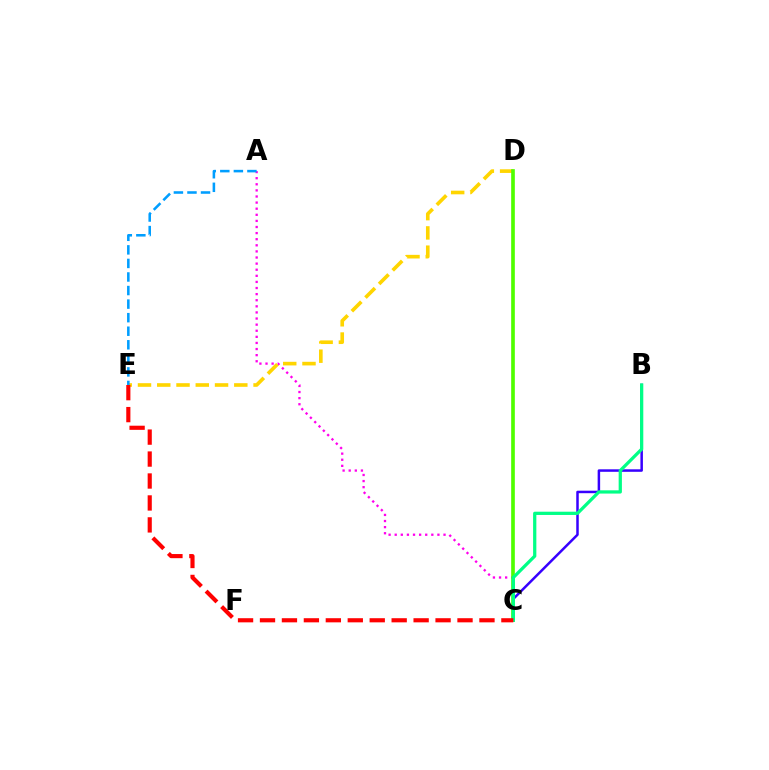{('B', 'C'): [{'color': '#3700ff', 'line_style': 'solid', 'thickness': 1.8}, {'color': '#00ff86', 'line_style': 'solid', 'thickness': 2.34}], ('A', 'C'): [{'color': '#ff00ed', 'line_style': 'dotted', 'thickness': 1.66}], ('D', 'E'): [{'color': '#ffd500', 'line_style': 'dashed', 'thickness': 2.62}], ('C', 'D'): [{'color': '#4fff00', 'line_style': 'solid', 'thickness': 2.64}], ('C', 'E'): [{'color': '#ff0000', 'line_style': 'dashed', 'thickness': 2.98}], ('A', 'E'): [{'color': '#009eff', 'line_style': 'dashed', 'thickness': 1.84}]}